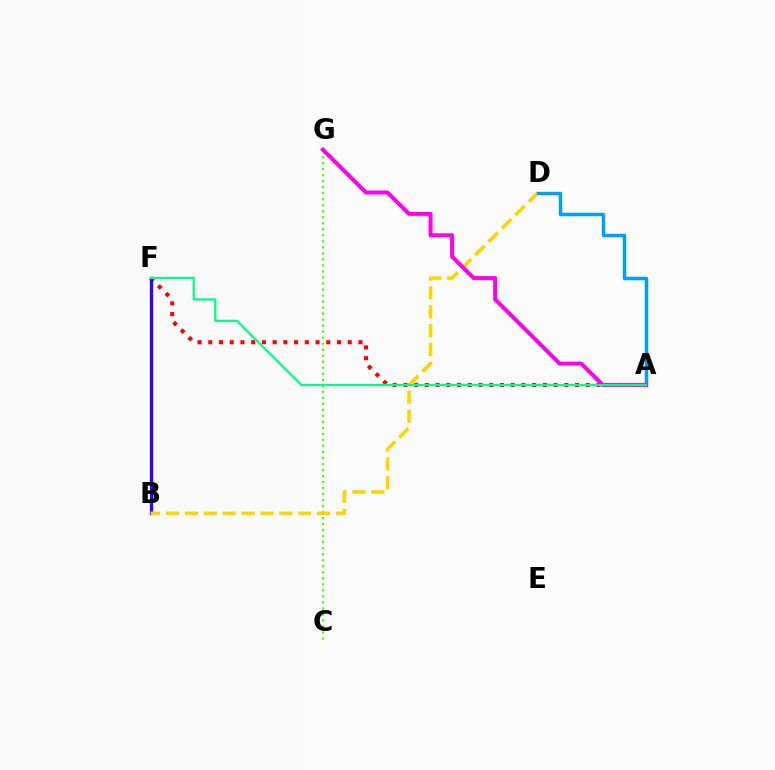{('A', 'F'): [{'color': '#ff0000', 'line_style': 'dotted', 'thickness': 2.92}, {'color': '#00ff86', 'line_style': 'solid', 'thickness': 1.61}], ('C', 'G'): [{'color': '#4fff00', 'line_style': 'dotted', 'thickness': 1.63}], ('B', 'F'): [{'color': '#3700ff', 'line_style': 'solid', 'thickness': 2.37}], ('B', 'D'): [{'color': '#ffd500', 'line_style': 'dashed', 'thickness': 2.57}], ('A', 'D'): [{'color': '#009eff', 'line_style': 'solid', 'thickness': 2.47}], ('A', 'G'): [{'color': '#ff00ed', 'line_style': 'solid', 'thickness': 2.87}]}